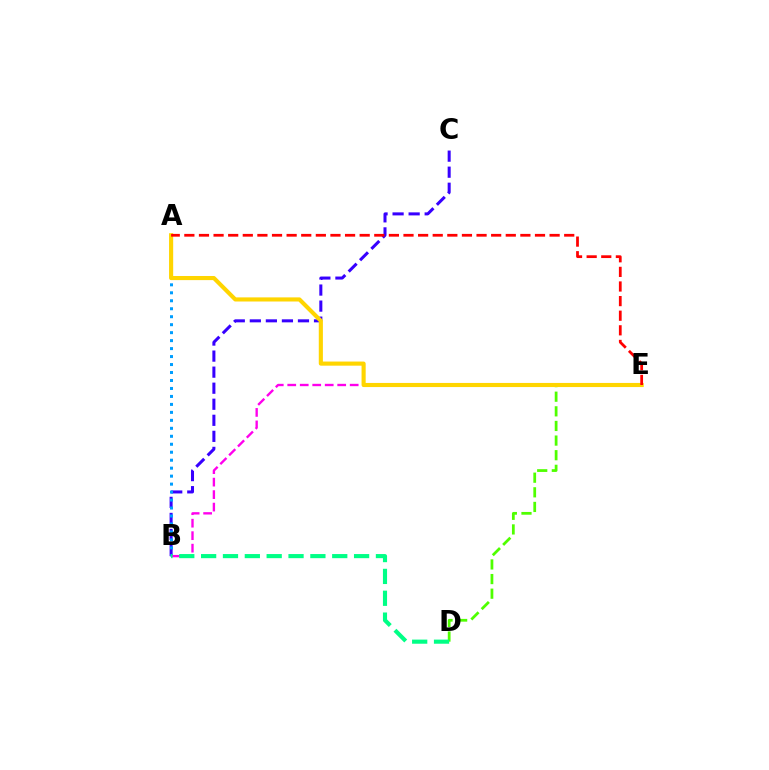{('B', 'C'): [{'color': '#3700ff', 'line_style': 'dashed', 'thickness': 2.18}], ('D', 'E'): [{'color': '#4fff00', 'line_style': 'dashed', 'thickness': 1.99}], ('A', 'B'): [{'color': '#009eff', 'line_style': 'dotted', 'thickness': 2.17}], ('B', 'E'): [{'color': '#ff00ed', 'line_style': 'dashed', 'thickness': 1.7}], ('A', 'E'): [{'color': '#ffd500', 'line_style': 'solid', 'thickness': 2.96}, {'color': '#ff0000', 'line_style': 'dashed', 'thickness': 1.98}], ('B', 'D'): [{'color': '#00ff86', 'line_style': 'dashed', 'thickness': 2.97}]}